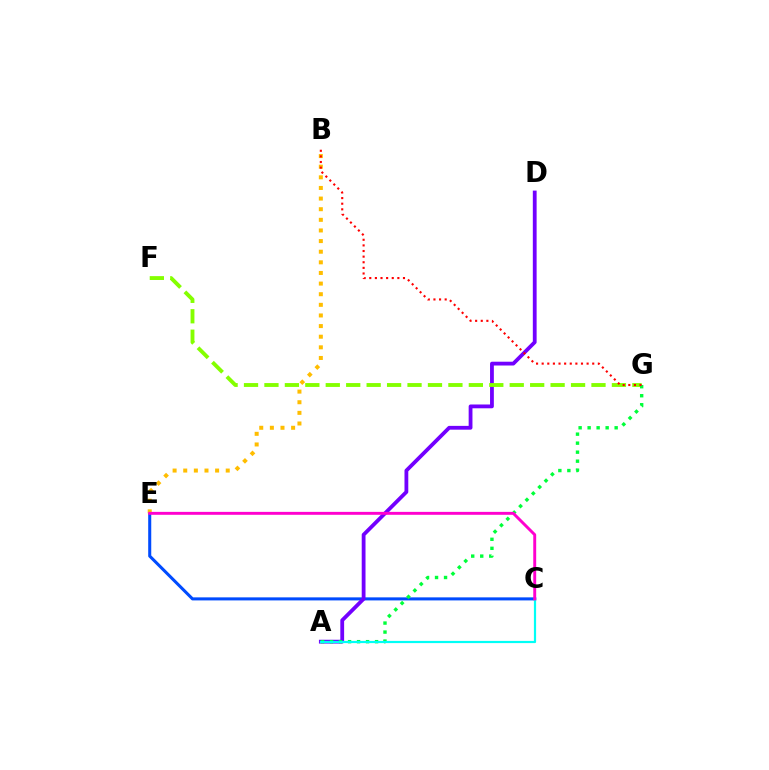{('C', 'E'): [{'color': '#004bff', 'line_style': 'solid', 'thickness': 2.19}, {'color': '#ff00cf', 'line_style': 'solid', 'thickness': 2.11}], ('A', 'D'): [{'color': '#7200ff', 'line_style': 'solid', 'thickness': 2.74}], ('F', 'G'): [{'color': '#84ff00', 'line_style': 'dashed', 'thickness': 2.78}], ('A', 'G'): [{'color': '#00ff39', 'line_style': 'dotted', 'thickness': 2.45}], ('B', 'E'): [{'color': '#ffbd00', 'line_style': 'dotted', 'thickness': 2.89}], ('B', 'G'): [{'color': '#ff0000', 'line_style': 'dotted', 'thickness': 1.53}], ('A', 'C'): [{'color': '#00fff6', 'line_style': 'solid', 'thickness': 1.59}]}